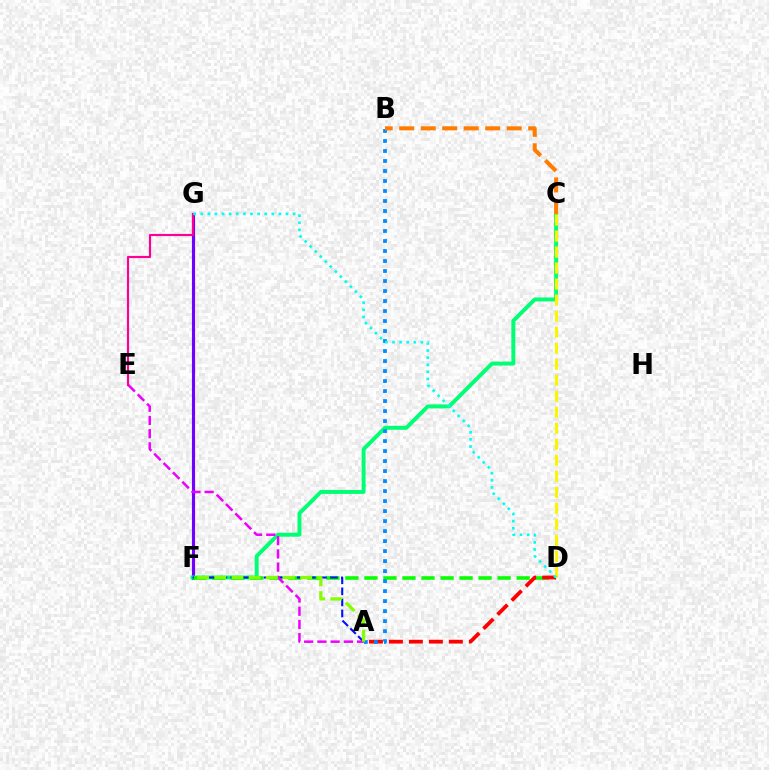{('F', 'G'): [{'color': '#7200ff', 'line_style': 'solid', 'thickness': 2.25}], ('C', 'F'): [{'color': '#00ff74', 'line_style': 'solid', 'thickness': 2.84}], ('D', 'F'): [{'color': '#08ff00', 'line_style': 'dashed', 'thickness': 2.59}], ('A', 'D'): [{'color': '#ff0000', 'line_style': 'dashed', 'thickness': 2.71}], ('A', 'F'): [{'color': '#0010ff', 'line_style': 'dashed', 'thickness': 1.5}, {'color': '#84ff00', 'line_style': 'dashed', 'thickness': 2.33}], ('A', 'B'): [{'color': '#008cff', 'line_style': 'dotted', 'thickness': 2.72}], ('A', 'E'): [{'color': '#ee00ff', 'line_style': 'dashed', 'thickness': 1.8}], ('C', 'D'): [{'color': '#fcf500', 'line_style': 'dashed', 'thickness': 2.17}], ('B', 'C'): [{'color': '#ff7c00', 'line_style': 'dashed', 'thickness': 2.92}], ('E', 'G'): [{'color': '#ff0094', 'line_style': 'solid', 'thickness': 1.56}], ('D', 'G'): [{'color': '#00fff6', 'line_style': 'dotted', 'thickness': 1.93}]}